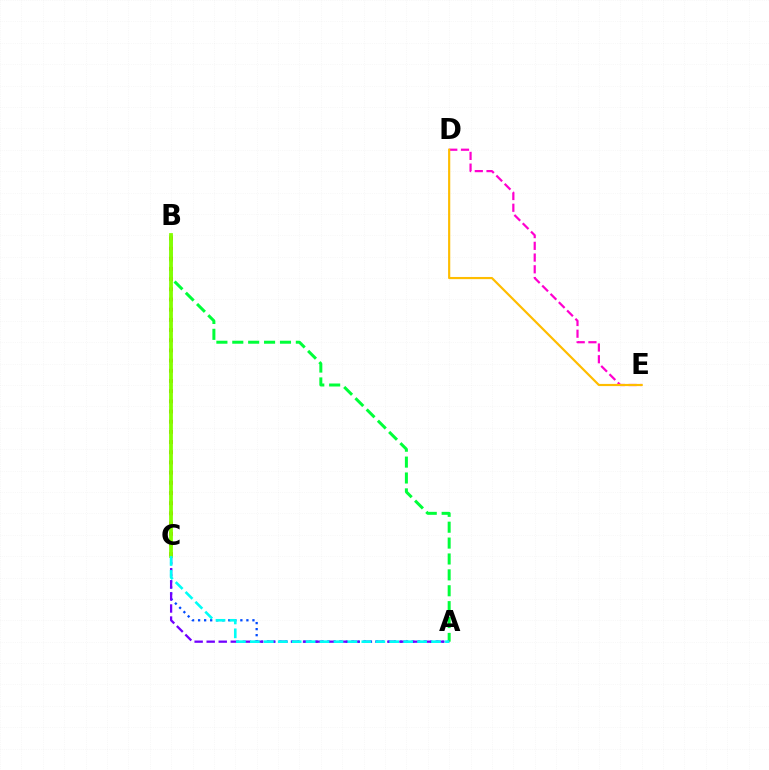{('A', 'B'): [{'color': '#00ff39', 'line_style': 'dashed', 'thickness': 2.16}], ('D', 'E'): [{'color': '#ff00cf', 'line_style': 'dashed', 'thickness': 1.59}, {'color': '#ffbd00', 'line_style': 'solid', 'thickness': 1.57}], ('A', 'C'): [{'color': '#004bff', 'line_style': 'dotted', 'thickness': 1.64}, {'color': '#7200ff', 'line_style': 'dashed', 'thickness': 1.64}, {'color': '#00fff6', 'line_style': 'dashed', 'thickness': 1.89}], ('B', 'C'): [{'color': '#ff0000', 'line_style': 'dotted', 'thickness': 2.77}, {'color': '#84ff00', 'line_style': 'solid', 'thickness': 2.72}]}